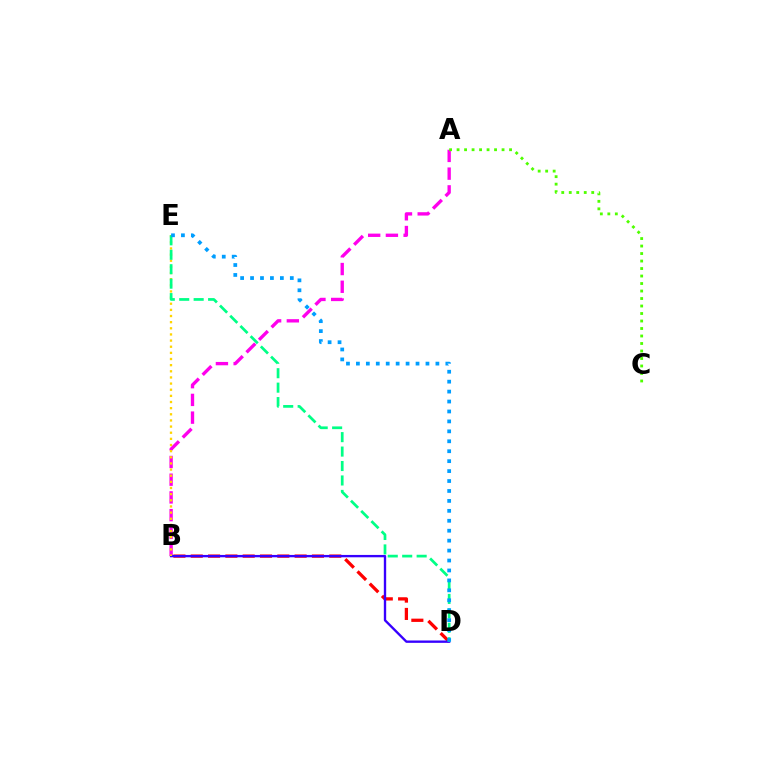{('A', 'B'): [{'color': '#ff00ed', 'line_style': 'dashed', 'thickness': 2.41}], ('B', 'D'): [{'color': '#ff0000', 'line_style': 'dashed', 'thickness': 2.35}, {'color': '#3700ff', 'line_style': 'solid', 'thickness': 1.7}], ('B', 'E'): [{'color': '#ffd500', 'line_style': 'dotted', 'thickness': 1.67}], ('D', 'E'): [{'color': '#00ff86', 'line_style': 'dashed', 'thickness': 1.96}, {'color': '#009eff', 'line_style': 'dotted', 'thickness': 2.7}], ('A', 'C'): [{'color': '#4fff00', 'line_style': 'dotted', 'thickness': 2.04}]}